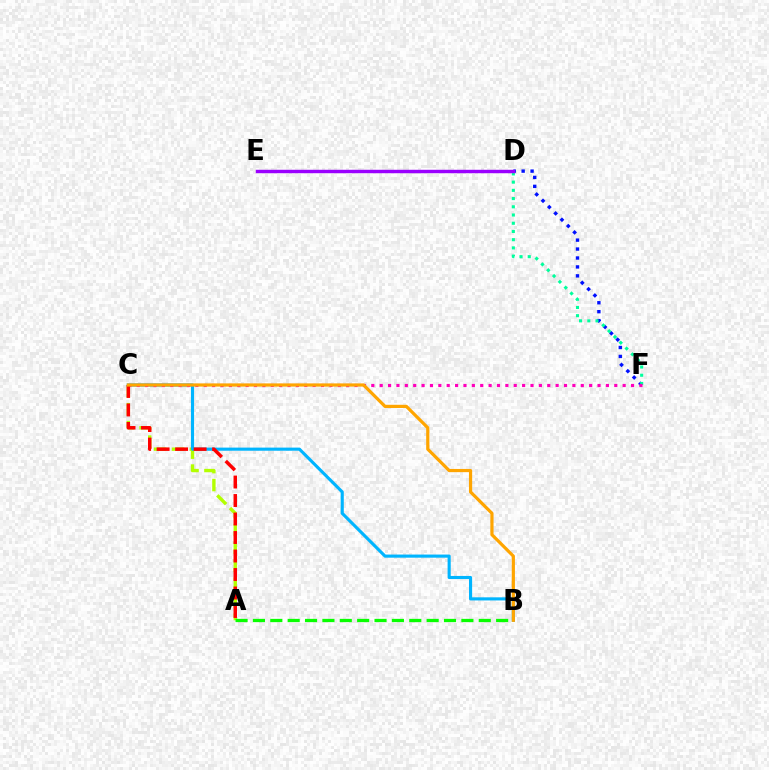{('A', 'C'): [{'color': '#b3ff00', 'line_style': 'dashed', 'thickness': 2.44}, {'color': '#ff0000', 'line_style': 'dashed', 'thickness': 2.51}], ('B', 'C'): [{'color': '#00b5ff', 'line_style': 'solid', 'thickness': 2.25}, {'color': '#ffa500', 'line_style': 'solid', 'thickness': 2.3}], ('D', 'F'): [{'color': '#0010ff', 'line_style': 'dotted', 'thickness': 2.43}, {'color': '#00ff9d', 'line_style': 'dotted', 'thickness': 2.23}], ('D', 'E'): [{'color': '#9b00ff', 'line_style': 'solid', 'thickness': 2.47}], ('A', 'B'): [{'color': '#08ff00', 'line_style': 'dashed', 'thickness': 2.36}], ('C', 'F'): [{'color': '#ff00bd', 'line_style': 'dotted', 'thickness': 2.28}]}